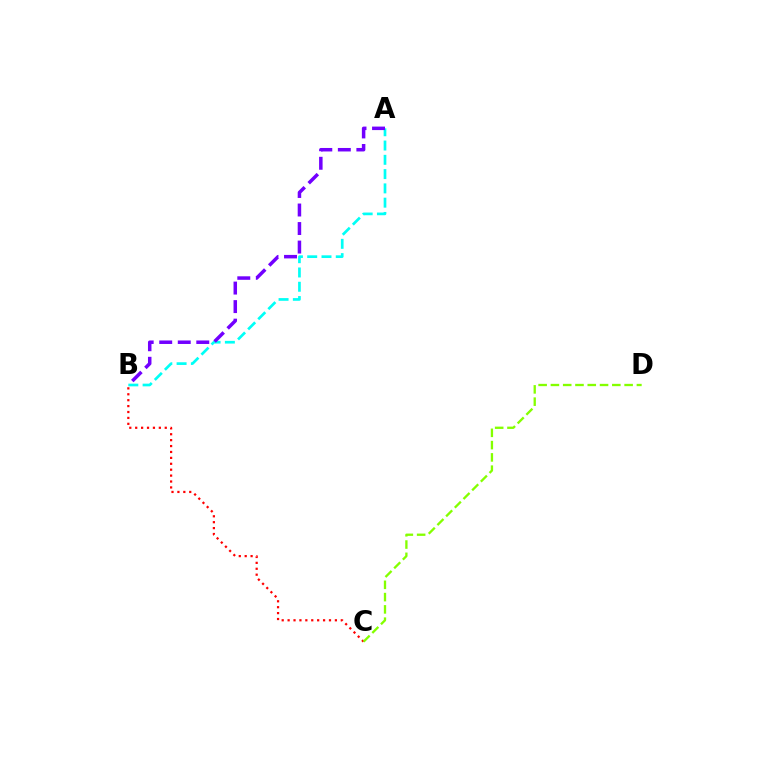{('A', 'B'): [{'color': '#00fff6', 'line_style': 'dashed', 'thickness': 1.94}, {'color': '#7200ff', 'line_style': 'dashed', 'thickness': 2.52}], ('B', 'C'): [{'color': '#ff0000', 'line_style': 'dotted', 'thickness': 1.61}], ('C', 'D'): [{'color': '#84ff00', 'line_style': 'dashed', 'thickness': 1.67}]}